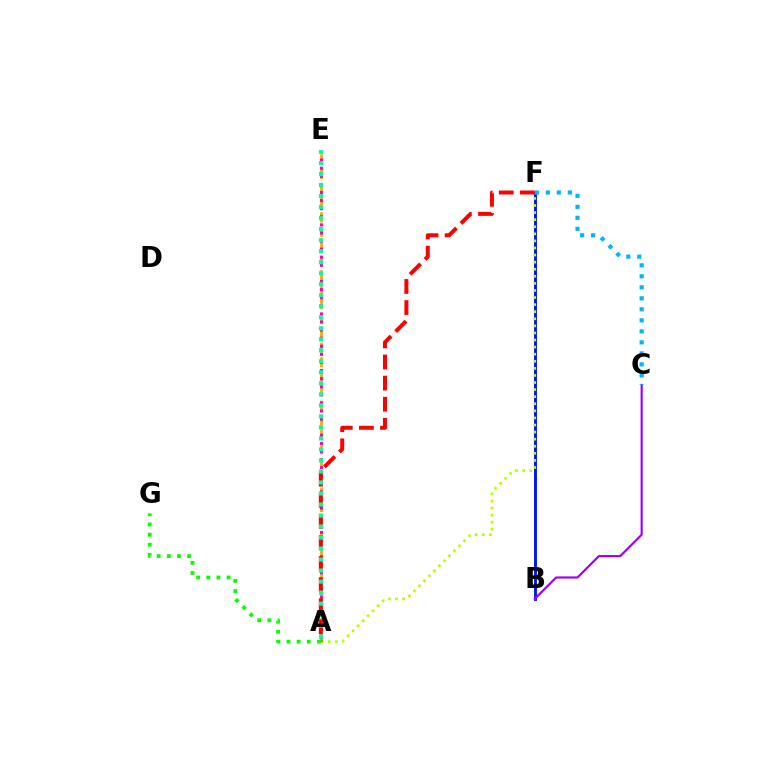{('A', 'E'): [{'color': '#ffa500', 'line_style': 'dashed', 'thickness': 1.97}, {'color': '#ff00bd', 'line_style': 'dotted', 'thickness': 2.2}, {'color': '#00ff9d', 'line_style': 'dotted', 'thickness': 2.99}], ('B', 'F'): [{'color': '#0010ff', 'line_style': 'solid', 'thickness': 2.06}], ('B', 'C'): [{'color': '#9b00ff', 'line_style': 'solid', 'thickness': 1.56}], ('A', 'F'): [{'color': '#b3ff00', 'line_style': 'dotted', 'thickness': 1.92}, {'color': '#ff0000', 'line_style': 'dashed', 'thickness': 2.87}], ('C', 'F'): [{'color': '#00b5ff', 'line_style': 'dotted', 'thickness': 2.99}], ('A', 'G'): [{'color': '#08ff00', 'line_style': 'dotted', 'thickness': 2.76}]}